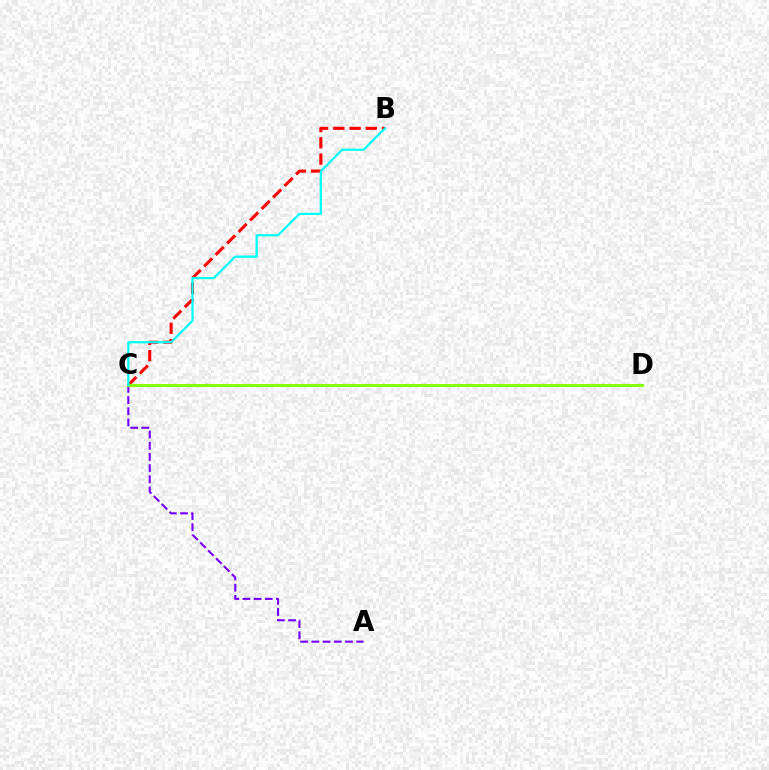{('B', 'C'): [{'color': '#ff0000', 'line_style': 'dashed', 'thickness': 2.21}, {'color': '#00fff6', 'line_style': 'solid', 'thickness': 1.58}], ('A', 'C'): [{'color': '#7200ff', 'line_style': 'dashed', 'thickness': 1.52}], ('C', 'D'): [{'color': '#84ff00', 'line_style': 'solid', 'thickness': 2.14}]}